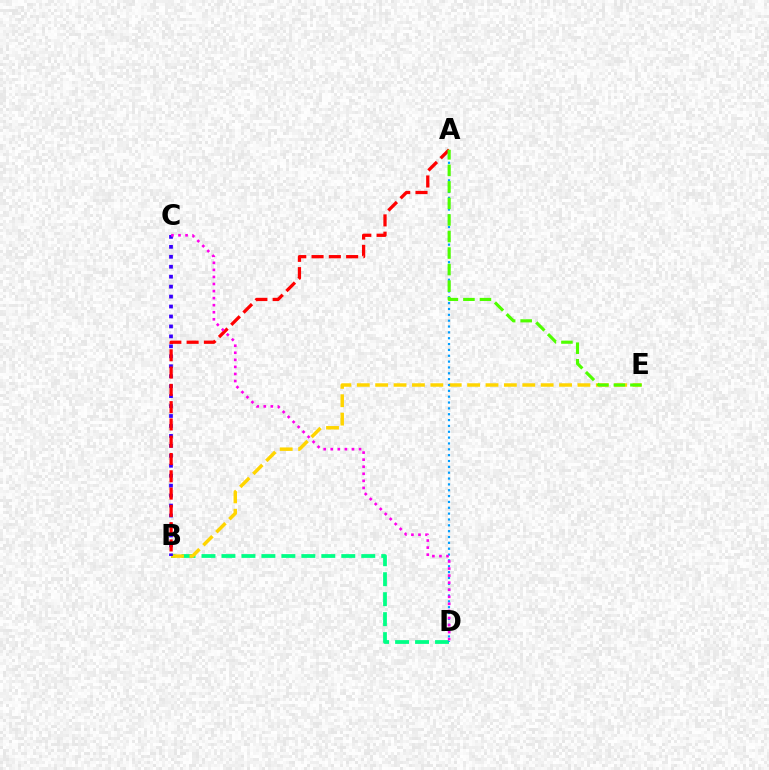{('B', 'D'): [{'color': '#00ff86', 'line_style': 'dashed', 'thickness': 2.71}], ('B', 'E'): [{'color': '#ffd500', 'line_style': 'dashed', 'thickness': 2.5}], ('B', 'C'): [{'color': '#3700ff', 'line_style': 'dotted', 'thickness': 2.7}], ('A', 'B'): [{'color': '#ff0000', 'line_style': 'dashed', 'thickness': 2.35}], ('A', 'D'): [{'color': '#009eff', 'line_style': 'dotted', 'thickness': 1.59}], ('A', 'E'): [{'color': '#4fff00', 'line_style': 'dashed', 'thickness': 2.25}], ('C', 'D'): [{'color': '#ff00ed', 'line_style': 'dotted', 'thickness': 1.92}]}